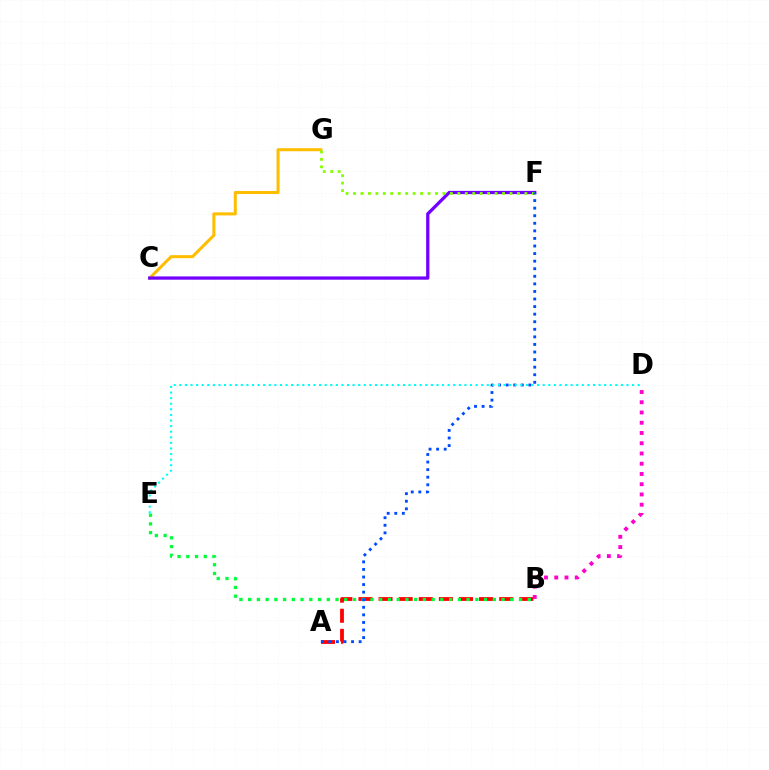{('A', 'B'): [{'color': '#ff0000', 'line_style': 'dashed', 'thickness': 2.73}], ('C', 'G'): [{'color': '#ffbd00', 'line_style': 'solid', 'thickness': 2.19}], ('C', 'F'): [{'color': '#7200ff', 'line_style': 'solid', 'thickness': 2.35}], ('F', 'G'): [{'color': '#84ff00', 'line_style': 'dotted', 'thickness': 2.03}], ('B', 'E'): [{'color': '#00ff39', 'line_style': 'dotted', 'thickness': 2.37}], ('A', 'F'): [{'color': '#004bff', 'line_style': 'dotted', 'thickness': 2.06}], ('D', 'E'): [{'color': '#00fff6', 'line_style': 'dotted', 'thickness': 1.52}], ('B', 'D'): [{'color': '#ff00cf', 'line_style': 'dotted', 'thickness': 2.78}]}